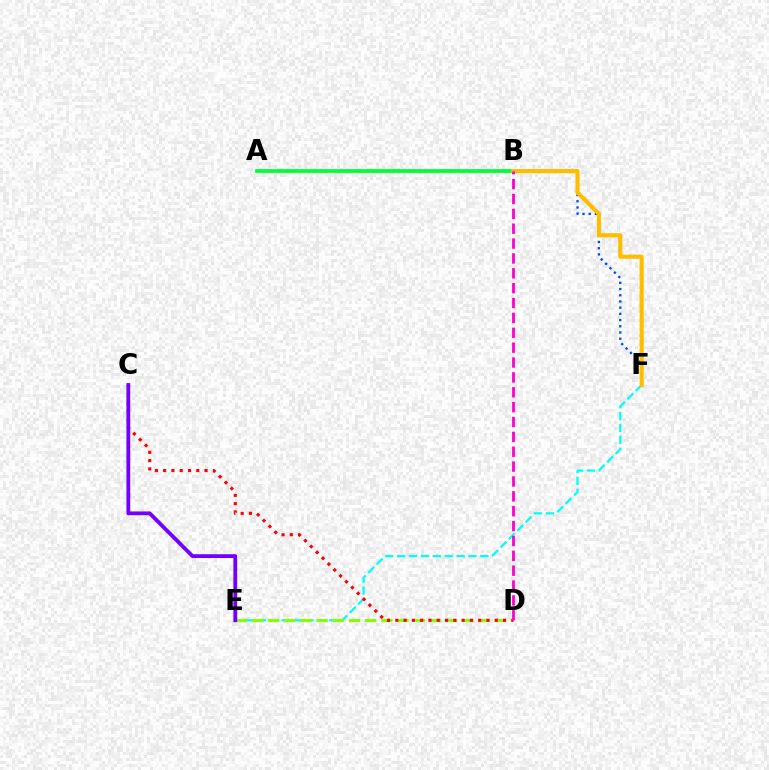{('E', 'F'): [{'color': '#00fff6', 'line_style': 'dashed', 'thickness': 1.62}], ('A', 'B'): [{'color': '#00ff39', 'line_style': 'solid', 'thickness': 2.72}], ('D', 'E'): [{'color': '#84ff00', 'line_style': 'dashed', 'thickness': 2.2}], ('B', 'F'): [{'color': '#004bff', 'line_style': 'dotted', 'thickness': 1.69}, {'color': '#ffbd00', 'line_style': 'solid', 'thickness': 2.98}], ('C', 'D'): [{'color': '#ff0000', 'line_style': 'dotted', 'thickness': 2.25}], ('B', 'D'): [{'color': '#ff00cf', 'line_style': 'dashed', 'thickness': 2.02}], ('C', 'E'): [{'color': '#7200ff', 'line_style': 'solid', 'thickness': 2.74}]}